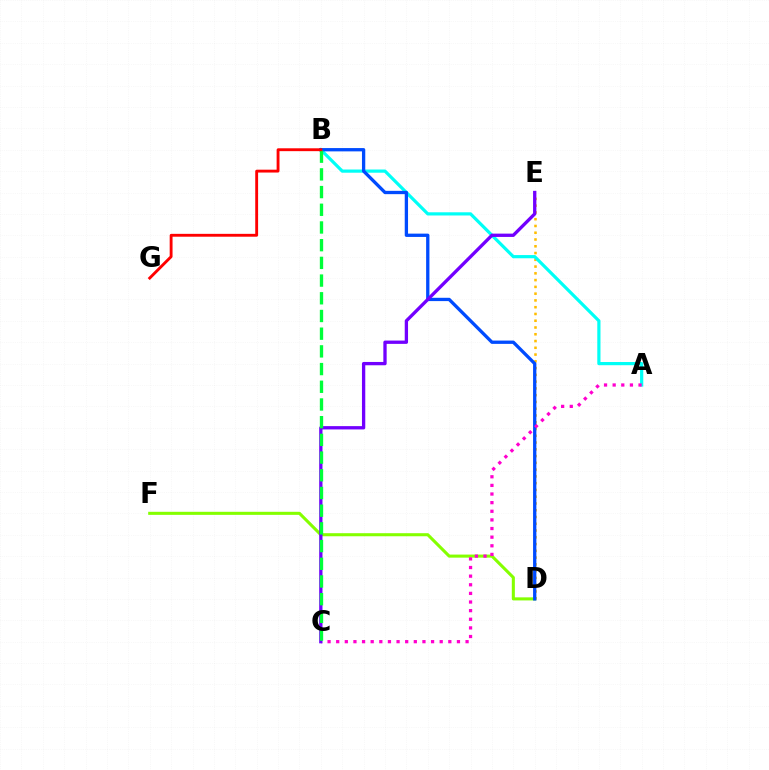{('D', 'E'): [{'color': '#ffbd00', 'line_style': 'dotted', 'thickness': 1.84}], ('D', 'F'): [{'color': '#84ff00', 'line_style': 'solid', 'thickness': 2.21}], ('A', 'B'): [{'color': '#00fff6', 'line_style': 'solid', 'thickness': 2.3}], ('B', 'D'): [{'color': '#004bff', 'line_style': 'solid', 'thickness': 2.38}], ('A', 'C'): [{'color': '#ff00cf', 'line_style': 'dotted', 'thickness': 2.34}], ('C', 'E'): [{'color': '#7200ff', 'line_style': 'solid', 'thickness': 2.38}], ('B', 'C'): [{'color': '#00ff39', 'line_style': 'dashed', 'thickness': 2.4}], ('B', 'G'): [{'color': '#ff0000', 'line_style': 'solid', 'thickness': 2.06}]}